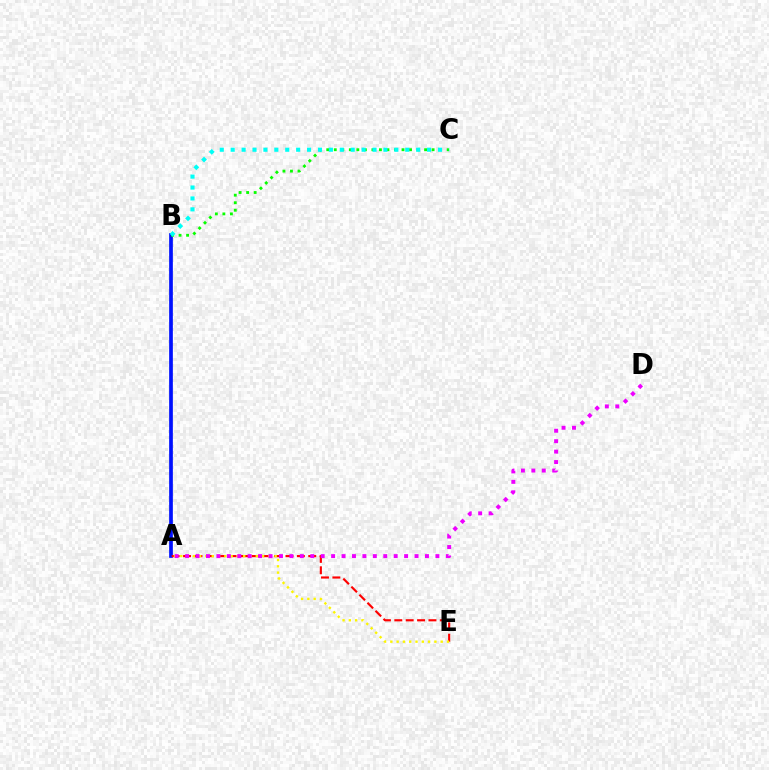{('A', 'B'): [{'color': '#0010ff', 'line_style': 'solid', 'thickness': 2.66}], ('A', 'E'): [{'color': '#ff0000', 'line_style': 'dashed', 'thickness': 1.55}, {'color': '#fcf500', 'line_style': 'dotted', 'thickness': 1.71}], ('A', 'D'): [{'color': '#ee00ff', 'line_style': 'dotted', 'thickness': 2.83}], ('B', 'C'): [{'color': '#08ff00', 'line_style': 'dotted', 'thickness': 2.04}, {'color': '#00fff6', 'line_style': 'dotted', 'thickness': 2.96}]}